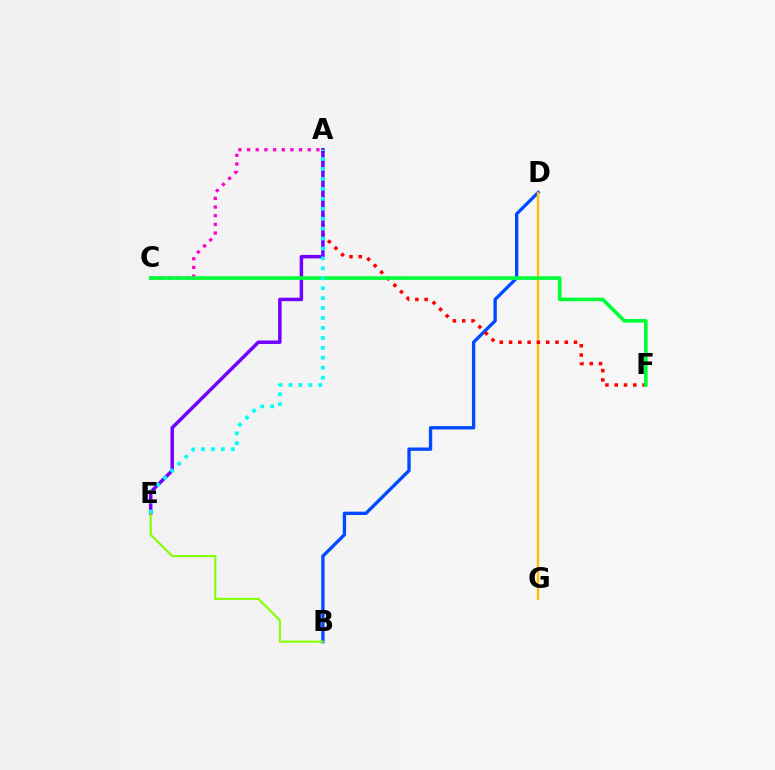{('B', 'D'): [{'color': '#004bff', 'line_style': 'solid', 'thickness': 2.4}], ('D', 'G'): [{'color': '#ffbd00', 'line_style': 'solid', 'thickness': 1.66}], ('A', 'F'): [{'color': '#ff0000', 'line_style': 'dotted', 'thickness': 2.52}], ('A', 'E'): [{'color': '#7200ff', 'line_style': 'solid', 'thickness': 2.5}, {'color': '#00fff6', 'line_style': 'dotted', 'thickness': 2.7}], ('A', 'C'): [{'color': '#ff00cf', 'line_style': 'dotted', 'thickness': 2.36}], ('C', 'F'): [{'color': '#00ff39', 'line_style': 'solid', 'thickness': 2.62}], ('B', 'E'): [{'color': '#84ff00', 'line_style': 'solid', 'thickness': 1.51}]}